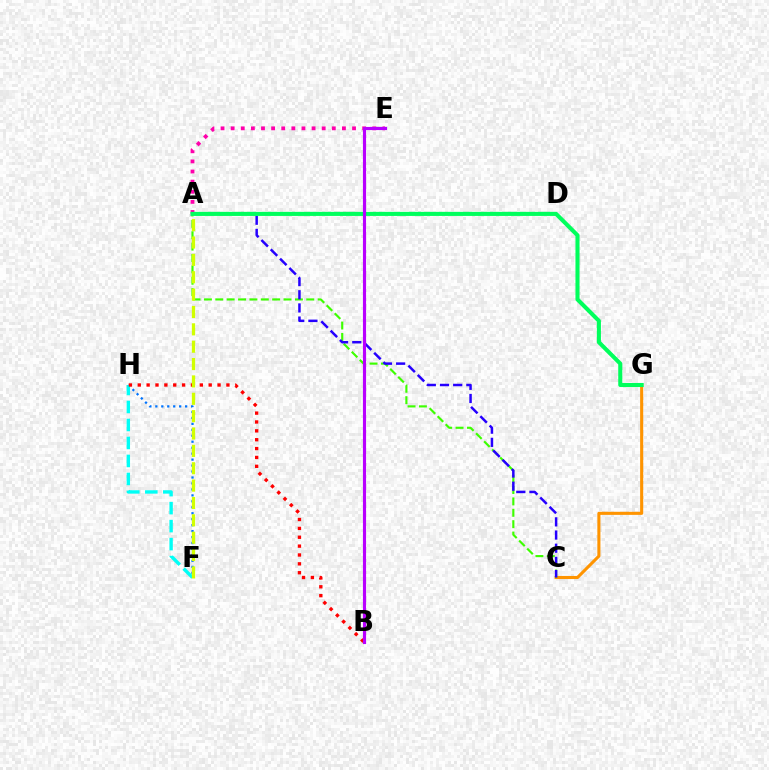{('C', 'G'): [{'color': '#ff9400', 'line_style': 'solid', 'thickness': 2.22}], ('F', 'H'): [{'color': '#0074ff', 'line_style': 'dotted', 'thickness': 1.62}, {'color': '#00fff6', 'line_style': 'dashed', 'thickness': 2.44}], ('A', 'E'): [{'color': '#ff00ac', 'line_style': 'dotted', 'thickness': 2.75}], ('A', 'C'): [{'color': '#3dff00', 'line_style': 'dashed', 'thickness': 1.55}, {'color': '#2500ff', 'line_style': 'dashed', 'thickness': 1.79}], ('B', 'H'): [{'color': '#ff0000', 'line_style': 'dotted', 'thickness': 2.41}], ('A', 'G'): [{'color': '#00ff5c', 'line_style': 'solid', 'thickness': 2.94}], ('A', 'F'): [{'color': '#d1ff00', 'line_style': 'dashed', 'thickness': 2.36}], ('B', 'E'): [{'color': '#b900ff', 'line_style': 'solid', 'thickness': 2.25}]}